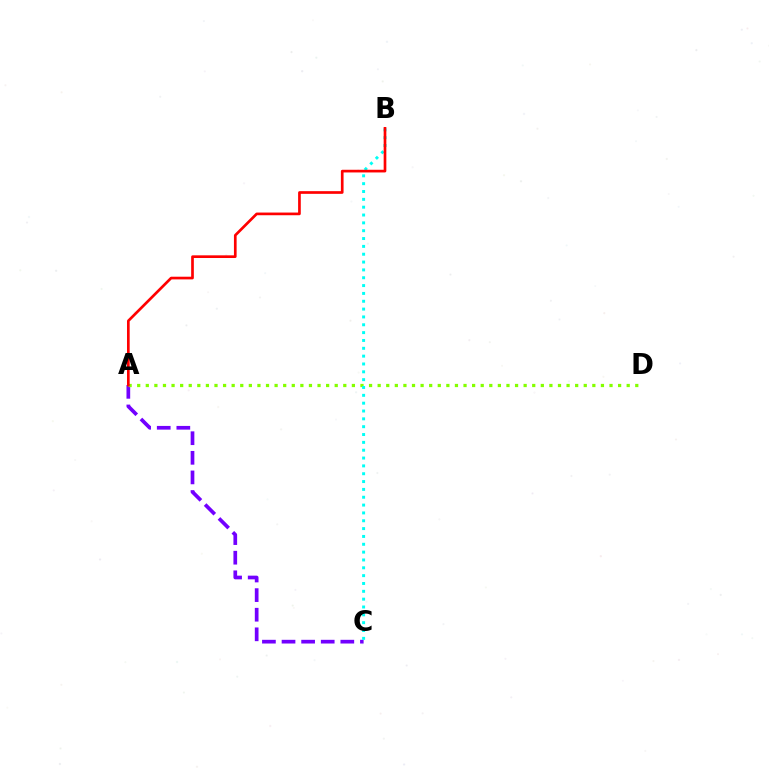{('A', 'C'): [{'color': '#7200ff', 'line_style': 'dashed', 'thickness': 2.66}], ('A', 'D'): [{'color': '#84ff00', 'line_style': 'dotted', 'thickness': 2.33}], ('B', 'C'): [{'color': '#00fff6', 'line_style': 'dotted', 'thickness': 2.13}], ('A', 'B'): [{'color': '#ff0000', 'line_style': 'solid', 'thickness': 1.93}]}